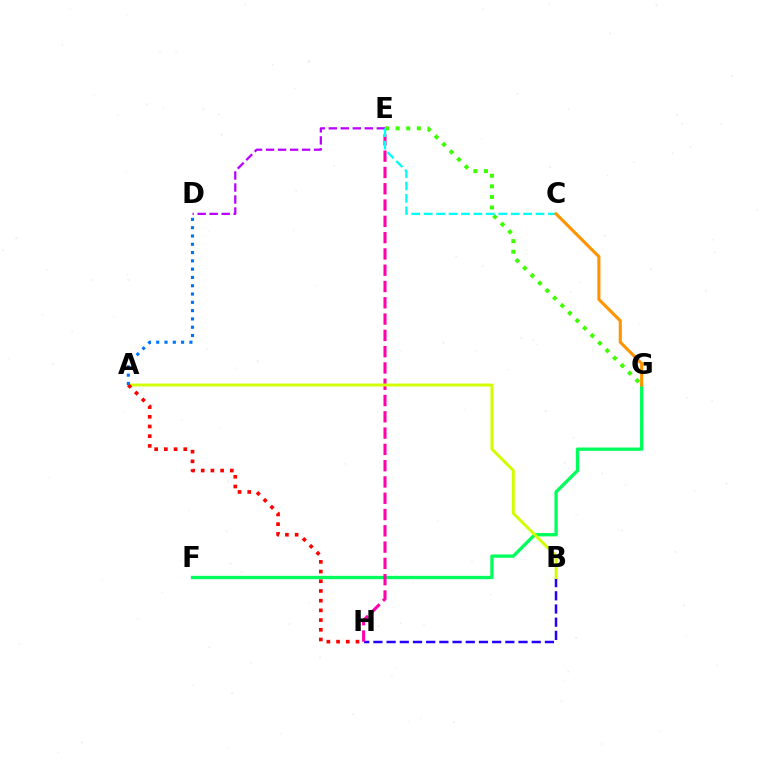{('F', 'G'): [{'color': '#00ff5c', 'line_style': 'solid', 'thickness': 2.39}], ('B', 'H'): [{'color': '#2500ff', 'line_style': 'dashed', 'thickness': 1.79}], ('E', 'H'): [{'color': '#ff00ac', 'line_style': 'dashed', 'thickness': 2.21}], ('D', 'E'): [{'color': '#b900ff', 'line_style': 'dashed', 'thickness': 1.63}], ('E', 'G'): [{'color': '#3dff00', 'line_style': 'dotted', 'thickness': 2.88}], ('A', 'B'): [{'color': '#d1ff00', 'line_style': 'solid', 'thickness': 2.11}], ('A', 'H'): [{'color': '#ff0000', 'line_style': 'dotted', 'thickness': 2.64}], ('C', 'E'): [{'color': '#00fff6', 'line_style': 'dashed', 'thickness': 1.69}], ('A', 'D'): [{'color': '#0074ff', 'line_style': 'dotted', 'thickness': 2.25}], ('C', 'G'): [{'color': '#ff9400', 'line_style': 'solid', 'thickness': 2.23}]}